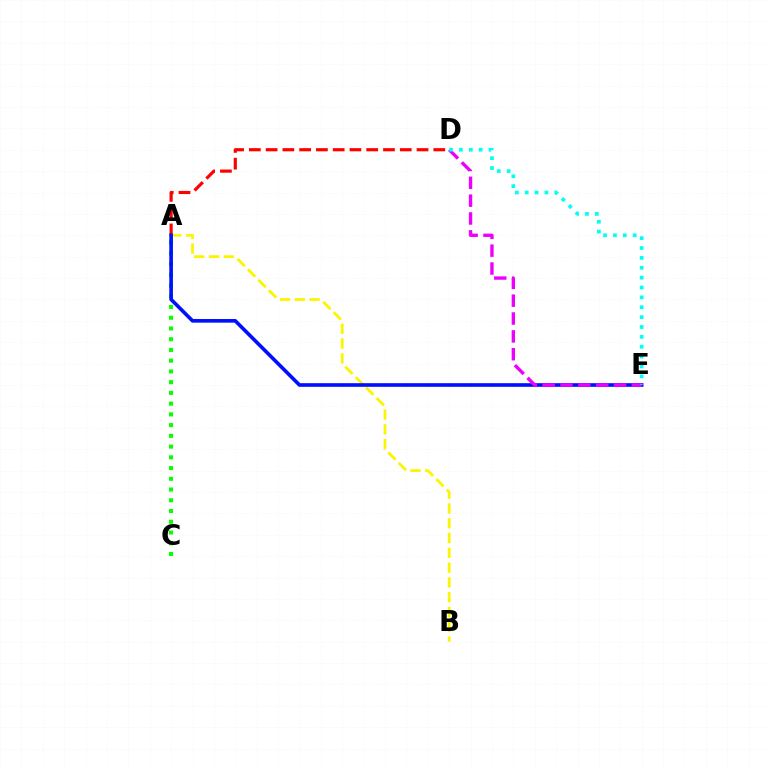{('A', 'D'): [{'color': '#ff0000', 'line_style': 'dashed', 'thickness': 2.28}], ('A', 'B'): [{'color': '#fcf500', 'line_style': 'dashed', 'thickness': 2.01}], ('A', 'C'): [{'color': '#08ff00', 'line_style': 'dotted', 'thickness': 2.92}], ('A', 'E'): [{'color': '#0010ff', 'line_style': 'solid', 'thickness': 2.62}], ('D', 'E'): [{'color': '#ee00ff', 'line_style': 'dashed', 'thickness': 2.43}, {'color': '#00fff6', 'line_style': 'dotted', 'thickness': 2.68}]}